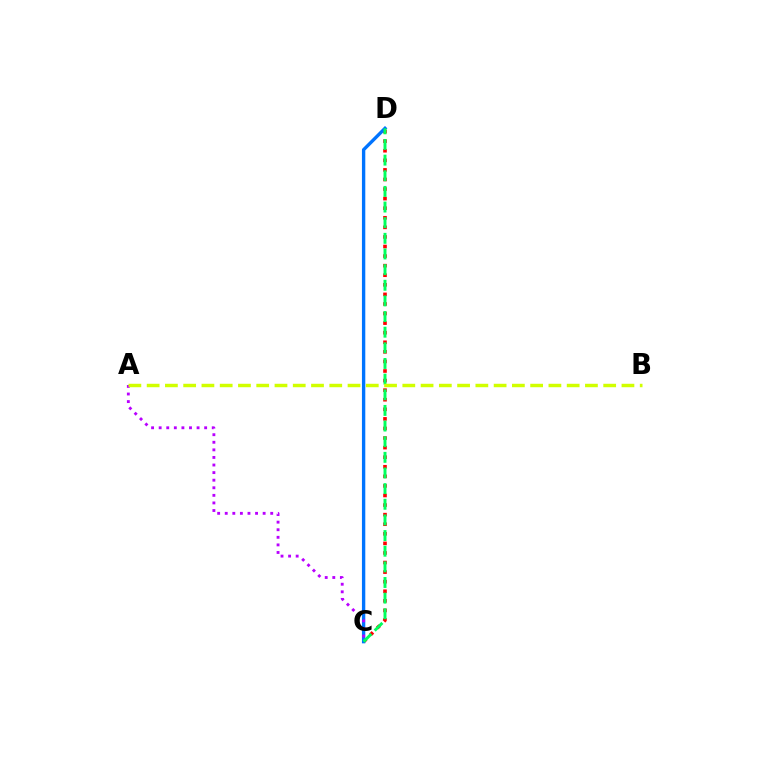{('C', 'D'): [{'color': '#ff0000', 'line_style': 'dotted', 'thickness': 2.6}, {'color': '#0074ff', 'line_style': 'solid', 'thickness': 2.42}, {'color': '#00ff5c', 'line_style': 'dashed', 'thickness': 2.13}], ('A', 'C'): [{'color': '#b900ff', 'line_style': 'dotted', 'thickness': 2.06}], ('A', 'B'): [{'color': '#d1ff00', 'line_style': 'dashed', 'thickness': 2.48}]}